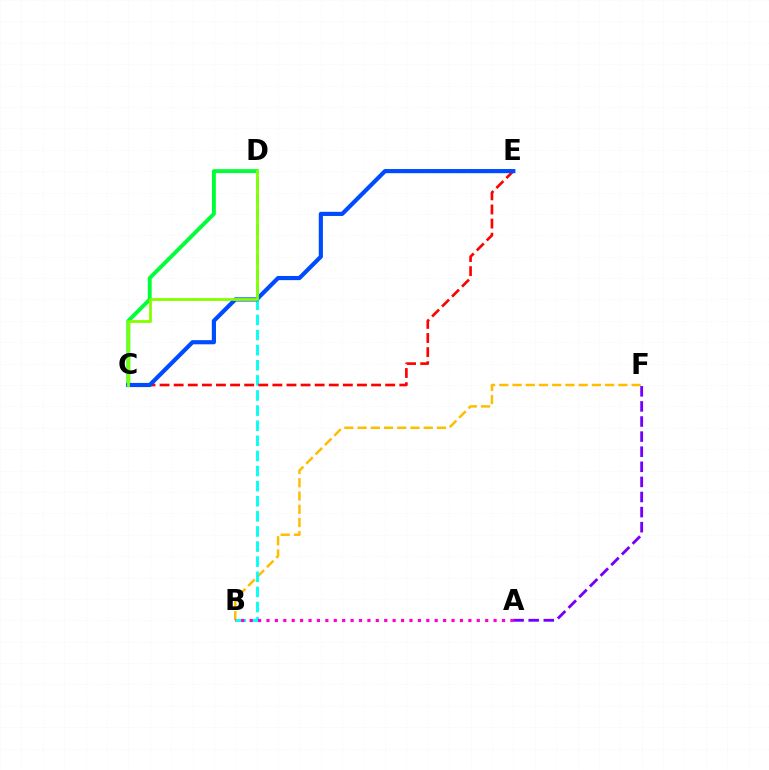{('B', 'F'): [{'color': '#ffbd00', 'line_style': 'dashed', 'thickness': 1.8}], ('B', 'D'): [{'color': '#00fff6', 'line_style': 'dashed', 'thickness': 2.05}], ('C', 'D'): [{'color': '#00ff39', 'line_style': 'solid', 'thickness': 2.82}, {'color': '#84ff00', 'line_style': 'solid', 'thickness': 2.03}], ('C', 'E'): [{'color': '#ff0000', 'line_style': 'dashed', 'thickness': 1.92}, {'color': '#004bff', 'line_style': 'solid', 'thickness': 2.99}], ('A', 'B'): [{'color': '#ff00cf', 'line_style': 'dotted', 'thickness': 2.29}], ('A', 'F'): [{'color': '#7200ff', 'line_style': 'dashed', 'thickness': 2.05}]}